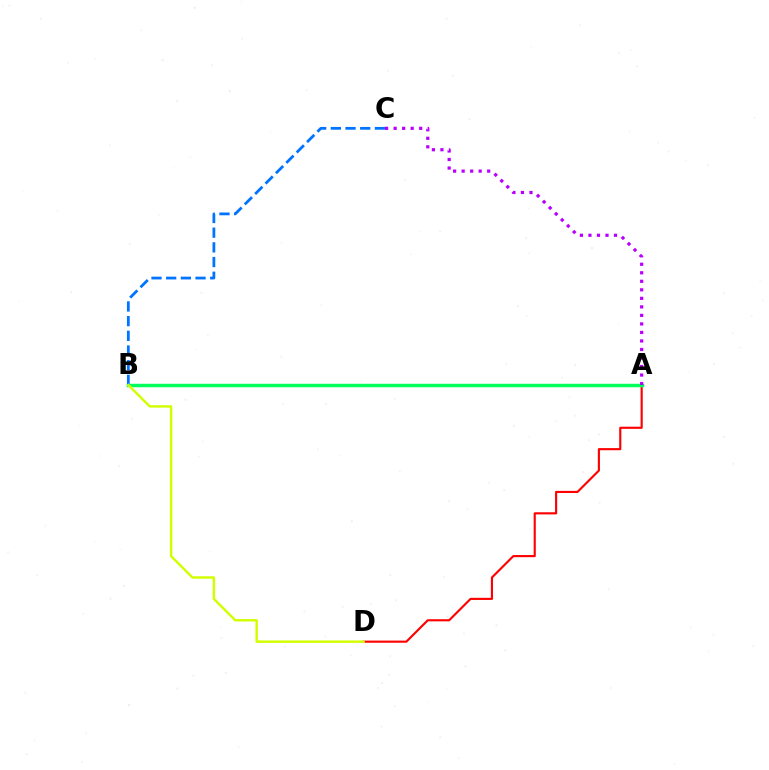{('A', 'D'): [{'color': '#ff0000', 'line_style': 'solid', 'thickness': 1.54}], ('A', 'B'): [{'color': '#00ff5c', 'line_style': 'solid', 'thickness': 2.5}], ('B', 'C'): [{'color': '#0074ff', 'line_style': 'dashed', 'thickness': 1.99}], ('B', 'D'): [{'color': '#d1ff00', 'line_style': 'solid', 'thickness': 1.75}], ('A', 'C'): [{'color': '#b900ff', 'line_style': 'dotted', 'thickness': 2.32}]}